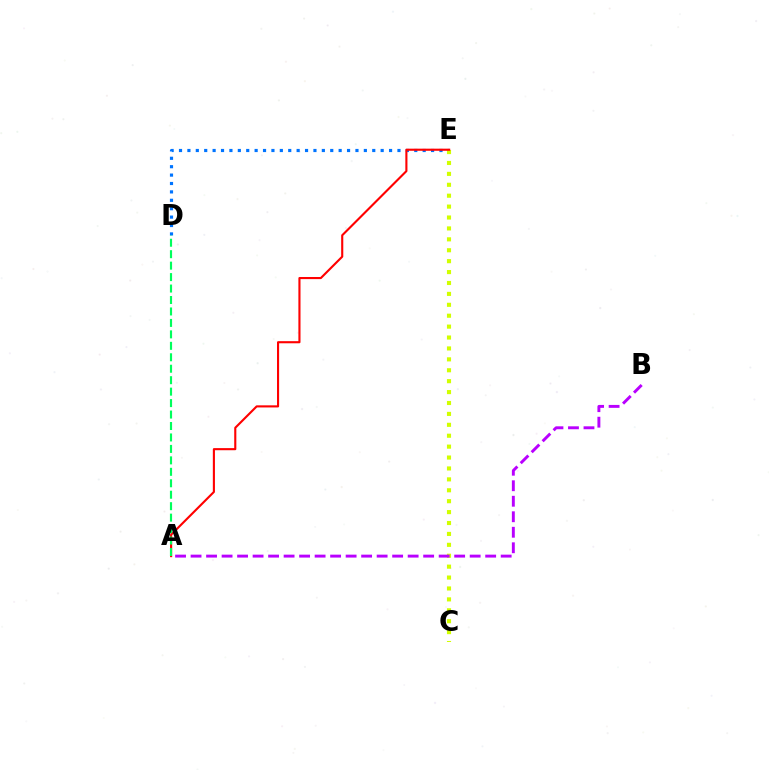{('D', 'E'): [{'color': '#0074ff', 'line_style': 'dotted', 'thickness': 2.28}], ('C', 'E'): [{'color': '#d1ff00', 'line_style': 'dotted', 'thickness': 2.96}], ('A', 'E'): [{'color': '#ff0000', 'line_style': 'solid', 'thickness': 1.52}], ('A', 'B'): [{'color': '#b900ff', 'line_style': 'dashed', 'thickness': 2.11}], ('A', 'D'): [{'color': '#00ff5c', 'line_style': 'dashed', 'thickness': 1.56}]}